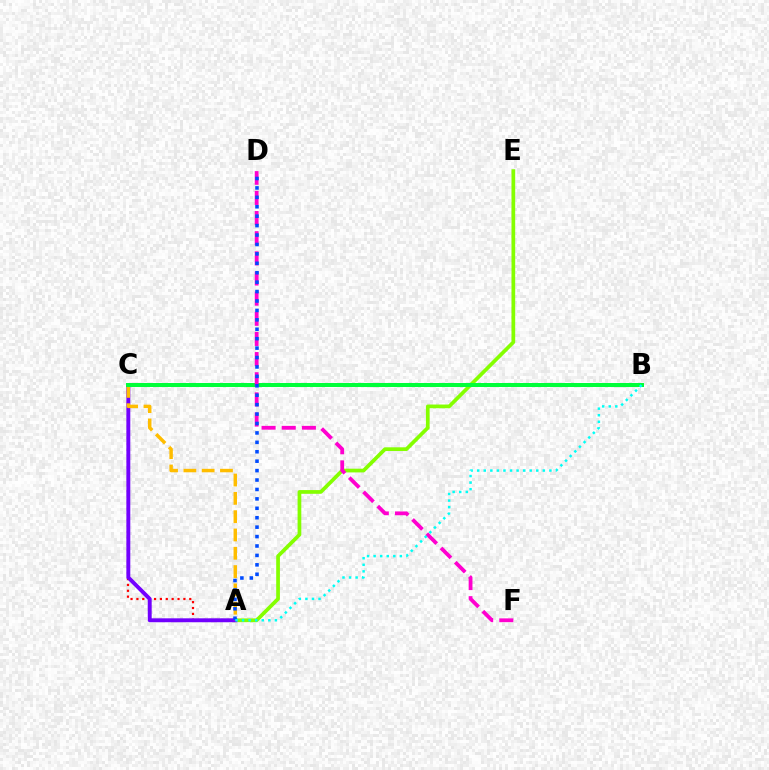{('A', 'E'): [{'color': '#84ff00', 'line_style': 'solid', 'thickness': 2.67}], ('A', 'C'): [{'color': '#ff0000', 'line_style': 'dotted', 'thickness': 1.6}, {'color': '#7200ff', 'line_style': 'solid', 'thickness': 2.82}, {'color': '#ffbd00', 'line_style': 'dashed', 'thickness': 2.49}], ('B', 'C'): [{'color': '#00ff39', 'line_style': 'solid', 'thickness': 2.87}], ('D', 'F'): [{'color': '#ff00cf', 'line_style': 'dashed', 'thickness': 2.74}], ('A', 'D'): [{'color': '#004bff', 'line_style': 'dotted', 'thickness': 2.56}], ('A', 'B'): [{'color': '#00fff6', 'line_style': 'dotted', 'thickness': 1.78}]}